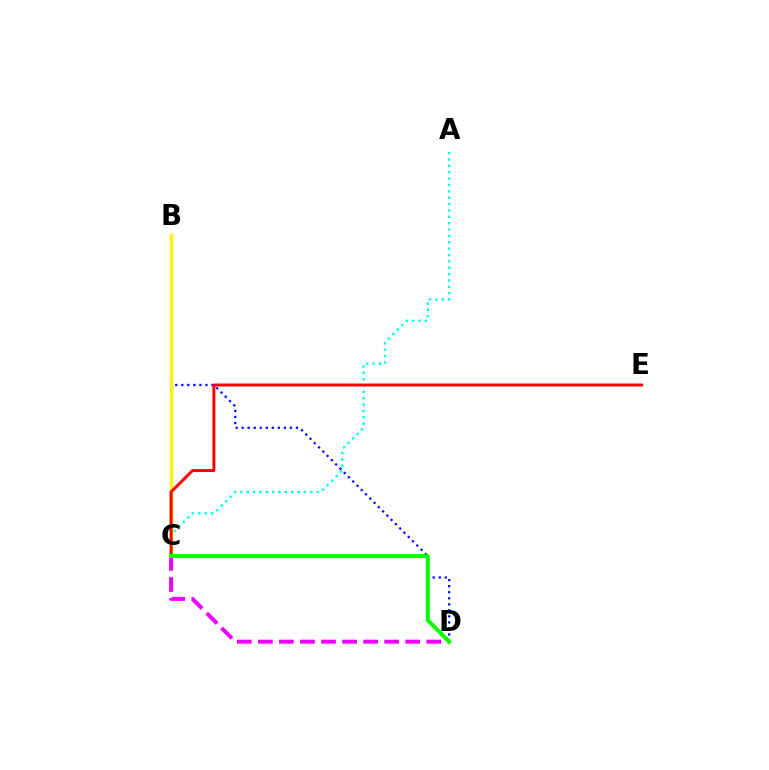{('B', 'D'): [{'color': '#0010ff', 'line_style': 'dotted', 'thickness': 1.64}], ('A', 'C'): [{'color': '#00fff6', 'line_style': 'dotted', 'thickness': 1.73}], ('B', 'C'): [{'color': '#fcf500', 'line_style': 'solid', 'thickness': 2.46}], ('C', 'E'): [{'color': '#ff0000', 'line_style': 'solid', 'thickness': 2.12}], ('C', 'D'): [{'color': '#ee00ff', 'line_style': 'dashed', 'thickness': 2.86}, {'color': '#08ff00', 'line_style': 'solid', 'thickness': 2.9}]}